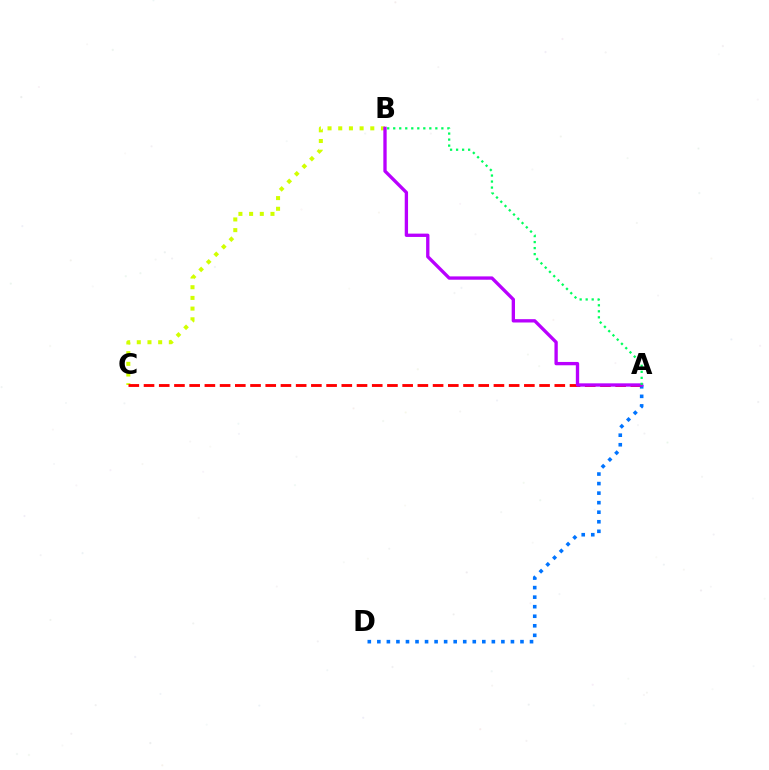{('A', 'D'): [{'color': '#0074ff', 'line_style': 'dotted', 'thickness': 2.59}], ('B', 'C'): [{'color': '#d1ff00', 'line_style': 'dotted', 'thickness': 2.9}], ('A', 'C'): [{'color': '#ff0000', 'line_style': 'dashed', 'thickness': 2.07}], ('A', 'B'): [{'color': '#b900ff', 'line_style': 'solid', 'thickness': 2.39}, {'color': '#00ff5c', 'line_style': 'dotted', 'thickness': 1.64}]}